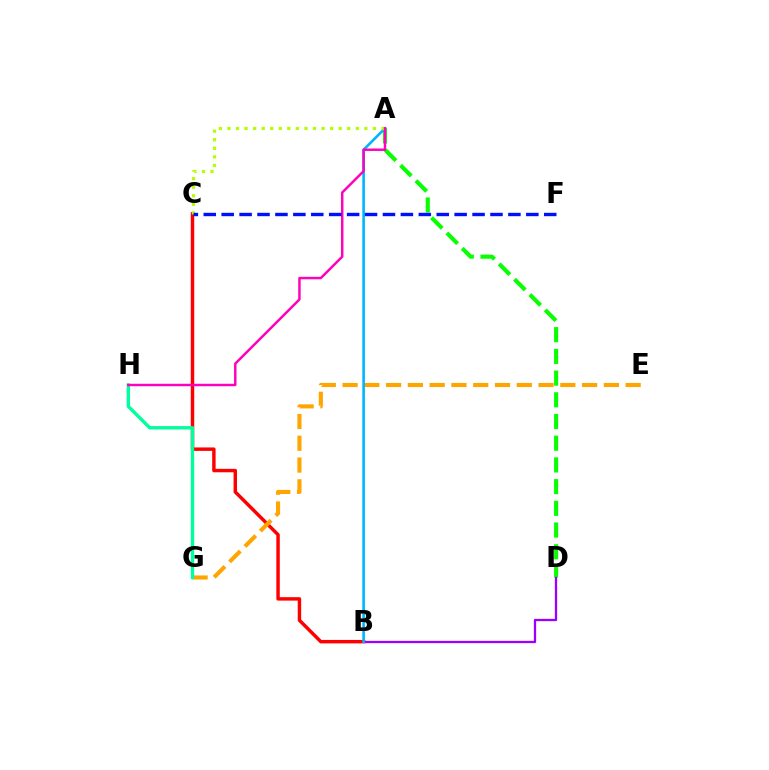{('B', 'C'): [{'color': '#ff0000', 'line_style': 'solid', 'thickness': 2.48}], ('E', 'G'): [{'color': '#ffa500', 'line_style': 'dashed', 'thickness': 2.96}], ('A', 'D'): [{'color': '#08ff00', 'line_style': 'dashed', 'thickness': 2.95}], ('B', 'D'): [{'color': '#9b00ff', 'line_style': 'solid', 'thickness': 1.65}], ('G', 'H'): [{'color': '#00ff9d', 'line_style': 'solid', 'thickness': 2.43}], ('A', 'B'): [{'color': '#00b5ff', 'line_style': 'solid', 'thickness': 1.88}], ('A', 'C'): [{'color': '#b3ff00', 'line_style': 'dotted', 'thickness': 2.33}], ('A', 'H'): [{'color': '#ff00bd', 'line_style': 'solid', 'thickness': 1.77}], ('C', 'F'): [{'color': '#0010ff', 'line_style': 'dashed', 'thickness': 2.43}]}